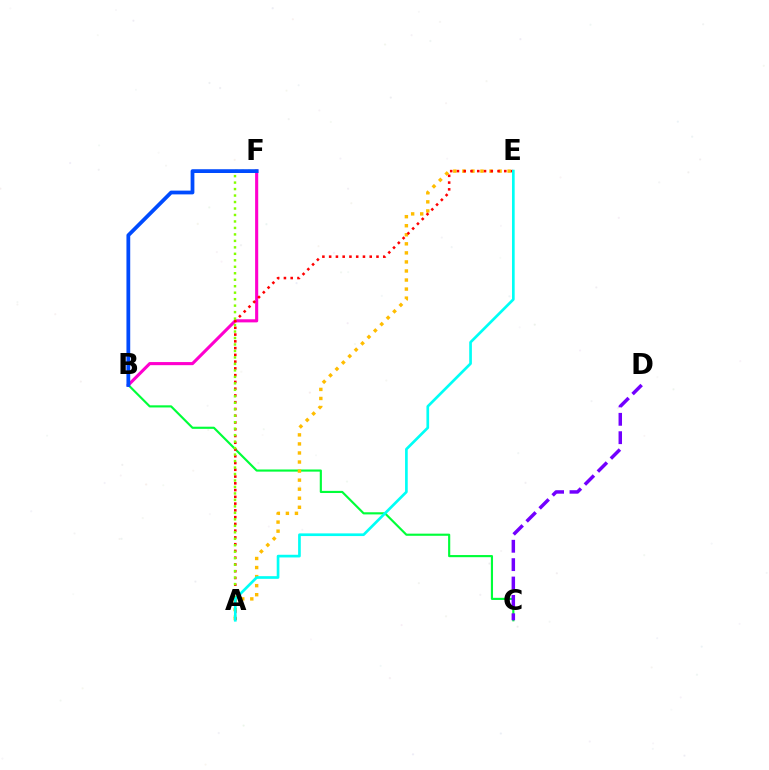{('B', 'C'): [{'color': '#00ff39', 'line_style': 'solid', 'thickness': 1.55}], ('A', 'E'): [{'color': '#ffbd00', 'line_style': 'dotted', 'thickness': 2.46}, {'color': '#ff0000', 'line_style': 'dotted', 'thickness': 1.84}, {'color': '#00fff6', 'line_style': 'solid', 'thickness': 1.93}], ('B', 'F'): [{'color': '#ff00cf', 'line_style': 'solid', 'thickness': 2.23}, {'color': '#004bff', 'line_style': 'solid', 'thickness': 2.72}], ('A', 'F'): [{'color': '#84ff00', 'line_style': 'dotted', 'thickness': 1.76}], ('C', 'D'): [{'color': '#7200ff', 'line_style': 'dashed', 'thickness': 2.5}]}